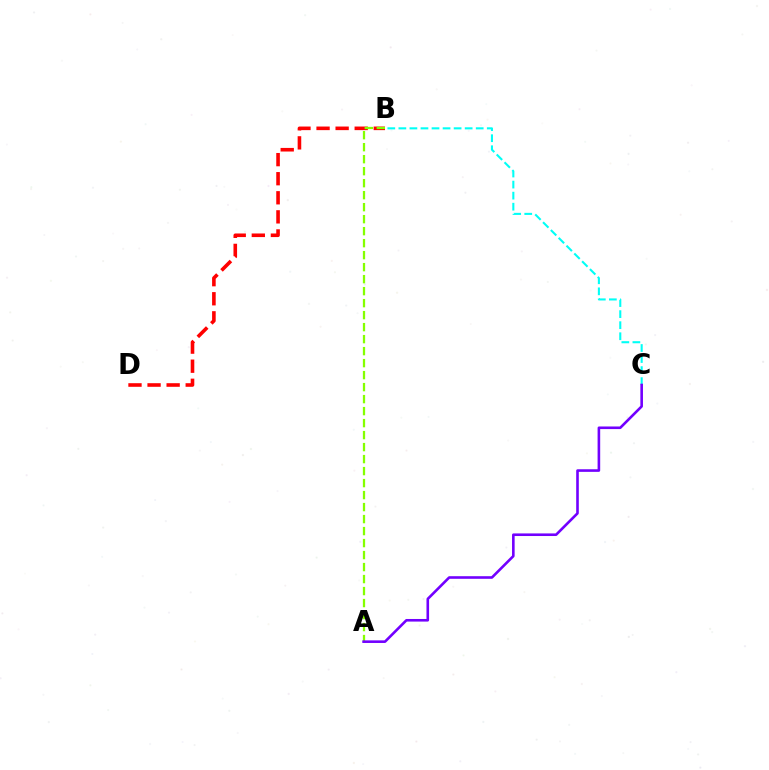{('B', 'D'): [{'color': '#ff0000', 'line_style': 'dashed', 'thickness': 2.59}], ('B', 'C'): [{'color': '#00fff6', 'line_style': 'dashed', 'thickness': 1.5}], ('A', 'B'): [{'color': '#84ff00', 'line_style': 'dashed', 'thickness': 1.63}], ('A', 'C'): [{'color': '#7200ff', 'line_style': 'solid', 'thickness': 1.88}]}